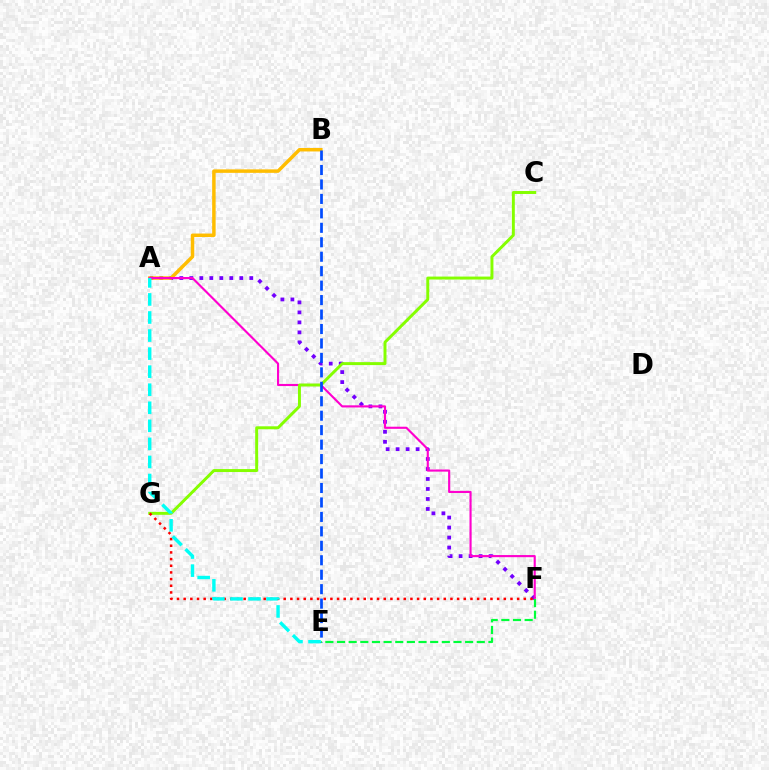{('A', 'F'): [{'color': '#7200ff', 'line_style': 'dotted', 'thickness': 2.72}, {'color': '#ff00cf', 'line_style': 'solid', 'thickness': 1.53}], ('A', 'B'): [{'color': '#ffbd00', 'line_style': 'solid', 'thickness': 2.5}], ('C', 'G'): [{'color': '#84ff00', 'line_style': 'solid', 'thickness': 2.13}], ('F', 'G'): [{'color': '#ff0000', 'line_style': 'dotted', 'thickness': 1.81}], ('A', 'E'): [{'color': '#00fff6', 'line_style': 'dashed', 'thickness': 2.45}], ('B', 'E'): [{'color': '#004bff', 'line_style': 'dashed', 'thickness': 1.96}], ('E', 'F'): [{'color': '#00ff39', 'line_style': 'dashed', 'thickness': 1.58}]}